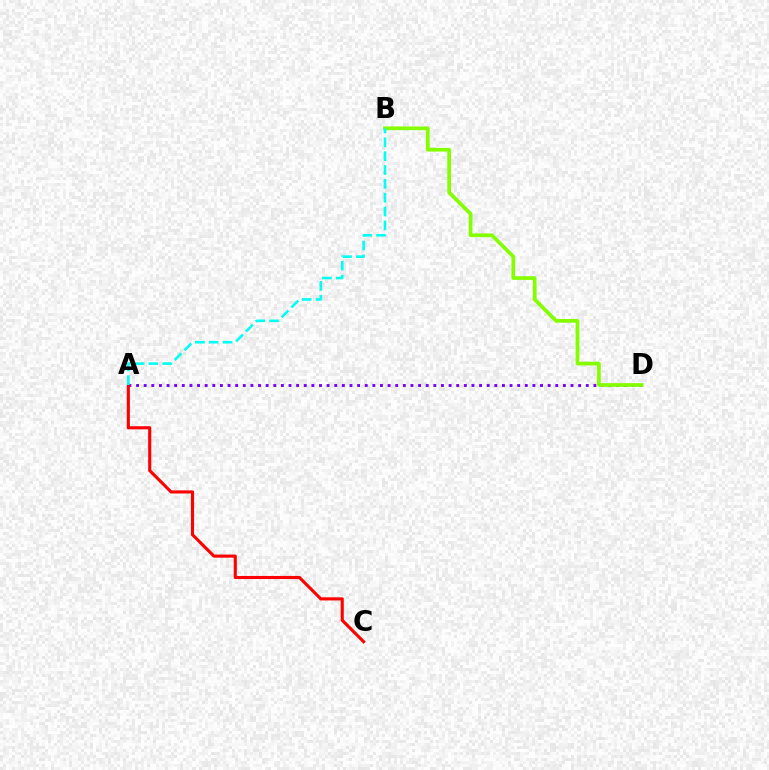{('A', 'D'): [{'color': '#7200ff', 'line_style': 'dotted', 'thickness': 2.07}], ('B', 'D'): [{'color': '#84ff00', 'line_style': 'solid', 'thickness': 2.68}], ('A', 'C'): [{'color': '#ff0000', 'line_style': 'solid', 'thickness': 2.24}], ('A', 'B'): [{'color': '#00fff6', 'line_style': 'dashed', 'thickness': 1.88}]}